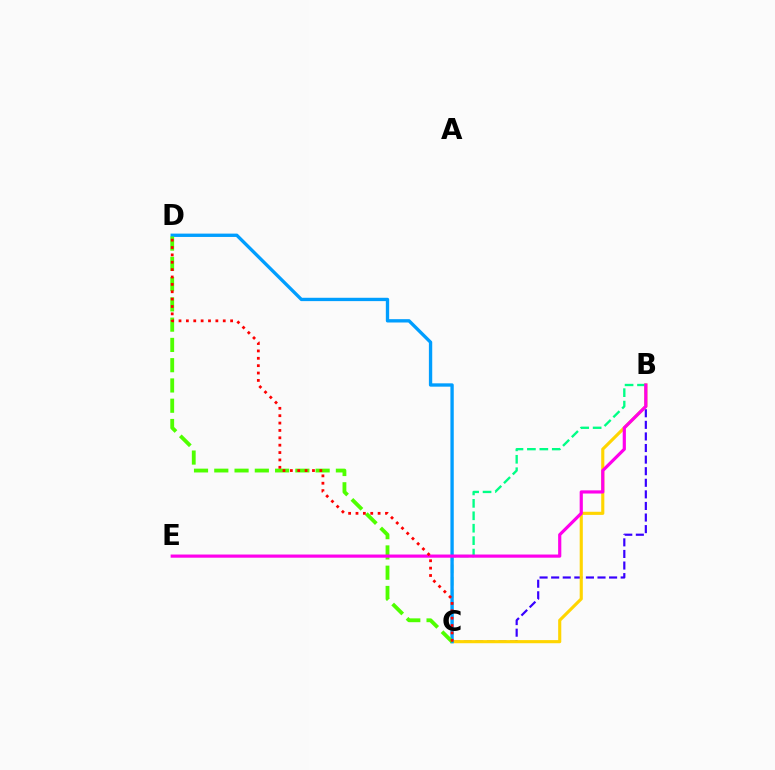{('B', 'C'): [{'color': '#3700ff', 'line_style': 'dashed', 'thickness': 1.57}, {'color': '#ffd500', 'line_style': 'solid', 'thickness': 2.25}, {'color': '#00ff86', 'line_style': 'dashed', 'thickness': 1.69}], ('C', 'D'): [{'color': '#009eff', 'line_style': 'solid', 'thickness': 2.4}, {'color': '#4fff00', 'line_style': 'dashed', 'thickness': 2.75}, {'color': '#ff0000', 'line_style': 'dotted', 'thickness': 2.0}], ('B', 'E'): [{'color': '#ff00ed', 'line_style': 'solid', 'thickness': 2.29}]}